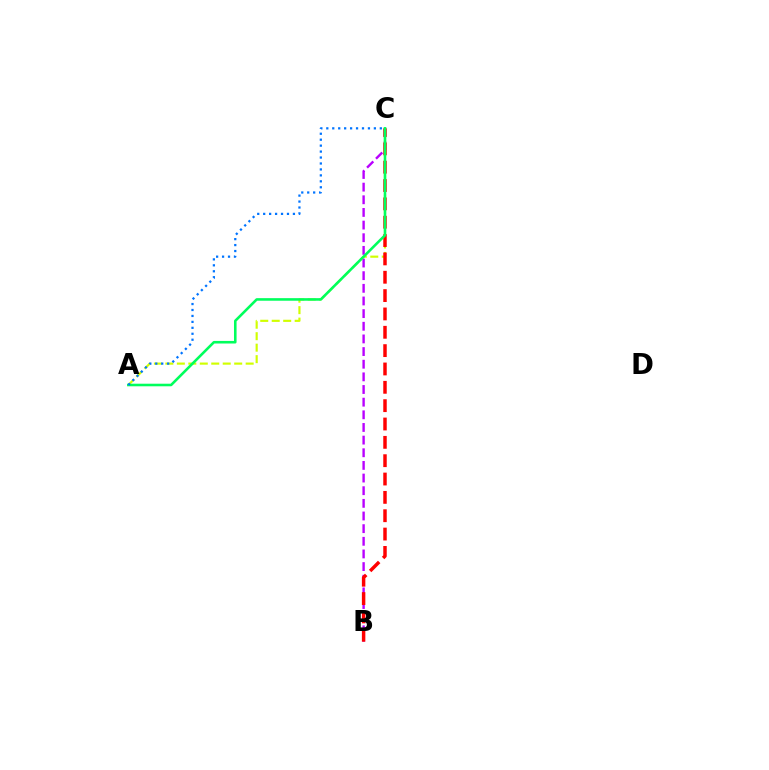{('B', 'C'): [{'color': '#b900ff', 'line_style': 'dashed', 'thickness': 1.72}, {'color': '#ff0000', 'line_style': 'dashed', 'thickness': 2.49}], ('A', 'C'): [{'color': '#d1ff00', 'line_style': 'dashed', 'thickness': 1.56}, {'color': '#00ff5c', 'line_style': 'solid', 'thickness': 1.86}, {'color': '#0074ff', 'line_style': 'dotted', 'thickness': 1.62}]}